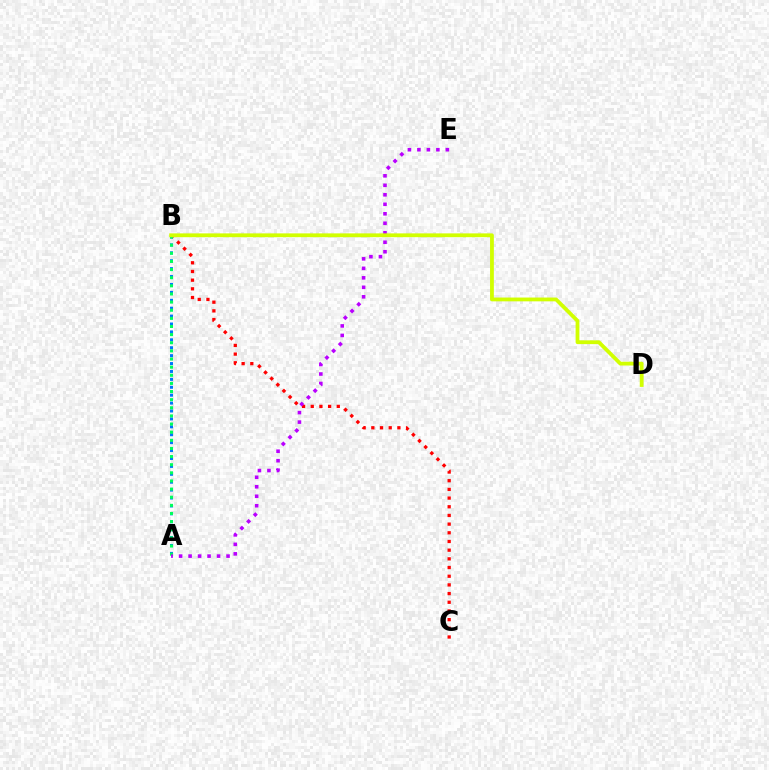{('B', 'C'): [{'color': '#ff0000', 'line_style': 'dotted', 'thickness': 2.36}], ('A', 'B'): [{'color': '#0074ff', 'line_style': 'dotted', 'thickness': 2.15}, {'color': '#00ff5c', 'line_style': 'dotted', 'thickness': 2.21}], ('A', 'E'): [{'color': '#b900ff', 'line_style': 'dotted', 'thickness': 2.58}], ('B', 'D'): [{'color': '#d1ff00', 'line_style': 'solid', 'thickness': 2.74}]}